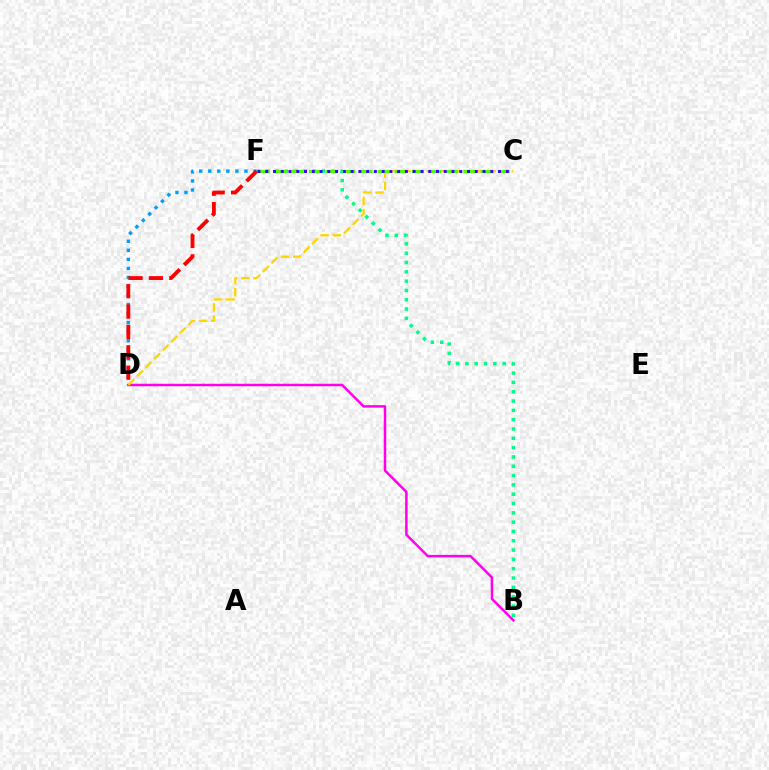{('D', 'F'): [{'color': '#009eff', 'line_style': 'dotted', 'thickness': 2.46}, {'color': '#ff0000', 'line_style': 'dashed', 'thickness': 2.77}], ('B', 'D'): [{'color': '#ff00ed', 'line_style': 'solid', 'thickness': 1.79}], ('B', 'F'): [{'color': '#00ff86', 'line_style': 'dotted', 'thickness': 2.53}], ('C', 'D'): [{'color': '#ffd500', 'line_style': 'dashed', 'thickness': 1.65}], ('C', 'F'): [{'color': '#4fff00', 'line_style': 'dashed', 'thickness': 2.33}, {'color': '#3700ff', 'line_style': 'dotted', 'thickness': 2.11}]}